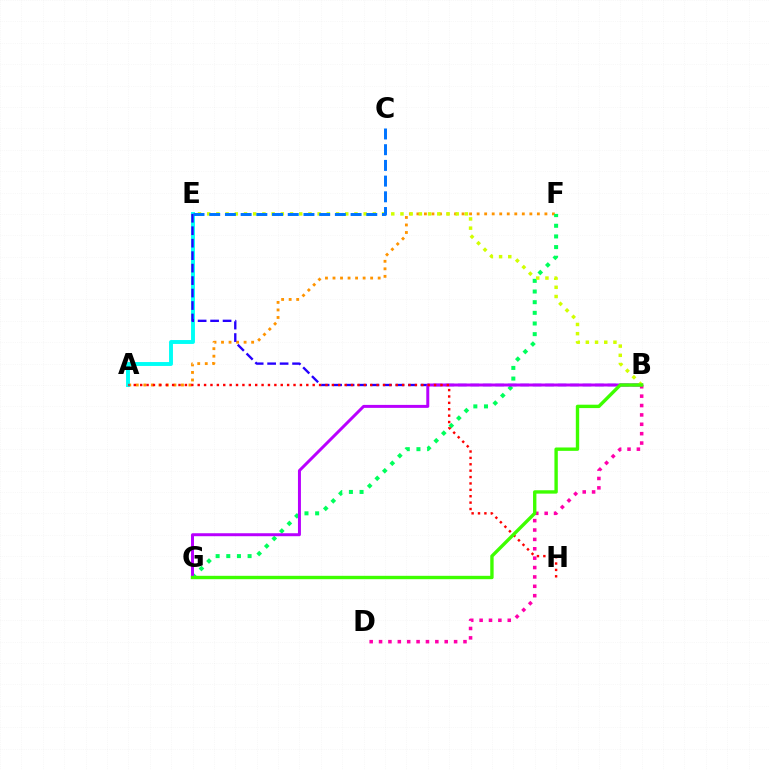{('A', 'F'): [{'color': '#ff9400', 'line_style': 'dotted', 'thickness': 2.05}], ('A', 'E'): [{'color': '#00fff6', 'line_style': 'solid', 'thickness': 2.81}], ('F', 'G'): [{'color': '#00ff5c', 'line_style': 'dotted', 'thickness': 2.9}], ('B', 'E'): [{'color': '#2500ff', 'line_style': 'dashed', 'thickness': 1.69}, {'color': '#d1ff00', 'line_style': 'dotted', 'thickness': 2.5}], ('B', 'G'): [{'color': '#b900ff', 'line_style': 'solid', 'thickness': 2.14}, {'color': '#3dff00', 'line_style': 'solid', 'thickness': 2.43}], ('A', 'H'): [{'color': '#ff0000', 'line_style': 'dotted', 'thickness': 1.74}], ('B', 'D'): [{'color': '#ff00ac', 'line_style': 'dotted', 'thickness': 2.55}], ('C', 'E'): [{'color': '#0074ff', 'line_style': 'dashed', 'thickness': 2.13}]}